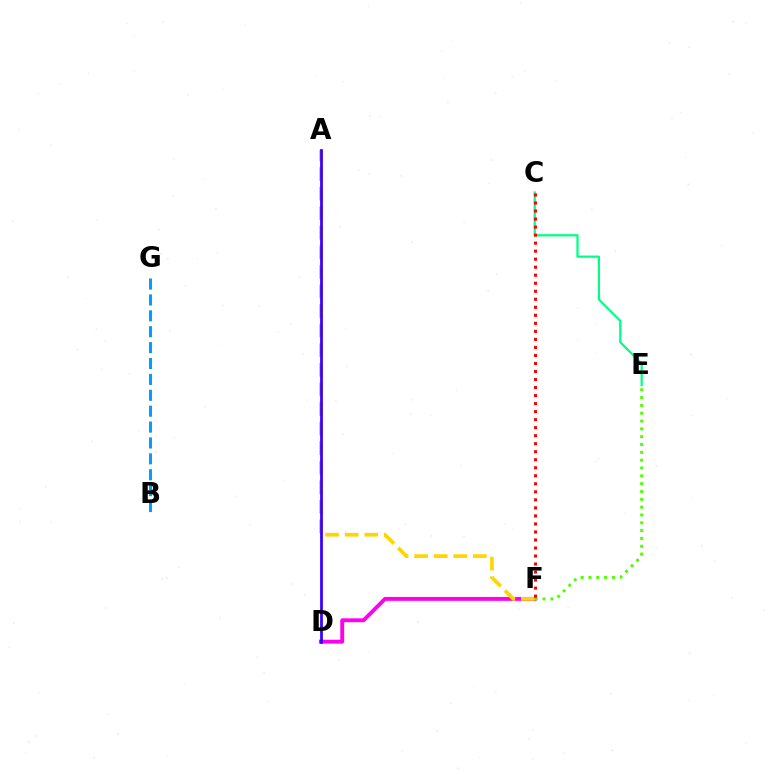{('D', 'F'): [{'color': '#ff00ed', 'line_style': 'solid', 'thickness': 2.8}], ('B', 'G'): [{'color': '#009eff', 'line_style': 'dashed', 'thickness': 2.16}], ('E', 'F'): [{'color': '#4fff00', 'line_style': 'dotted', 'thickness': 2.13}], ('A', 'F'): [{'color': '#ffd500', 'line_style': 'dashed', 'thickness': 2.66}], ('A', 'D'): [{'color': '#3700ff', 'line_style': 'solid', 'thickness': 1.98}], ('C', 'E'): [{'color': '#00ff86', 'line_style': 'solid', 'thickness': 1.62}], ('C', 'F'): [{'color': '#ff0000', 'line_style': 'dotted', 'thickness': 2.18}]}